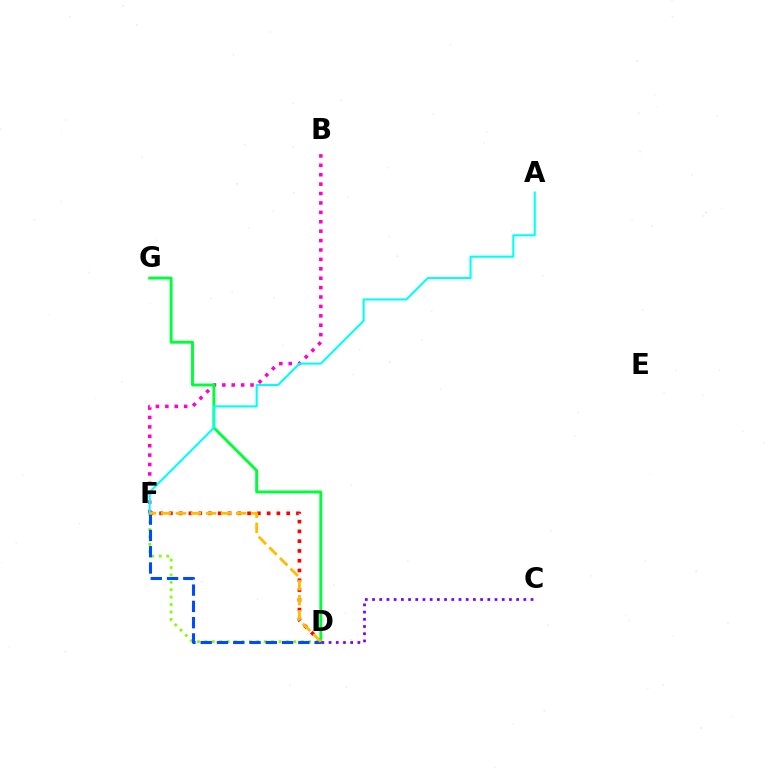{('D', 'F'): [{'color': '#ff0000', 'line_style': 'dotted', 'thickness': 2.66}, {'color': '#84ff00', 'line_style': 'dotted', 'thickness': 2.01}, {'color': '#004bff', 'line_style': 'dashed', 'thickness': 2.21}, {'color': '#ffbd00', 'line_style': 'dashed', 'thickness': 2.04}], ('B', 'F'): [{'color': '#ff00cf', 'line_style': 'dotted', 'thickness': 2.56}], ('D', 'G'): [{'color': '#00ff39', 'line_style': 'solid', 'thickness': 2.1}], ('C', 'D'): [{'color': '#7200ff', 'line_style': 'dotted', 'thickness': 1.96}], ('A', 'F'): [{'color': '#00fff6', 'line_style': 'solid', 'thickness': 1.5}]}